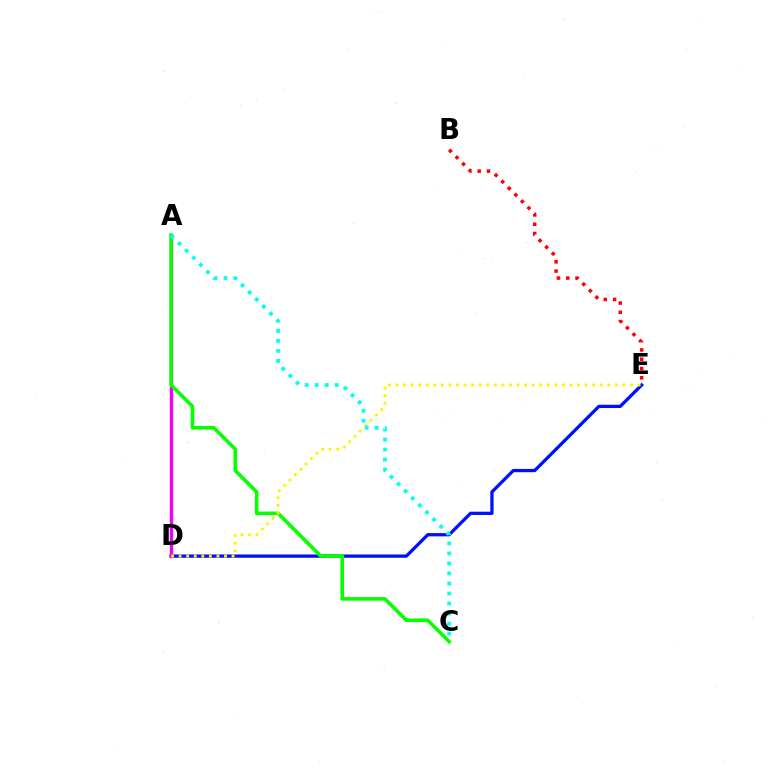{('D', 'E'): [{'color': '#0010ff', 'line_style': 'solid', 'thickness': 2.36}, {'color': '#fcf500', 'line_style': 'dotted', 'thickness': 2.06}], ('A', 'D'): [{'color': '#ee00ff', 'line_style': 'solid', 'thickness': 2.45}], ('A', 'C'): [{'color': '#08ff00', 'line_style': 'solid', 'thickness': 2.59}, {'color': '#00fff6', 'line_style': 'dotted', 'thickness': 2.73}], ('B', 'E'): [{'color': '#ff0000', 'line_style': 'dotted', 'thickness': 2.52}]}